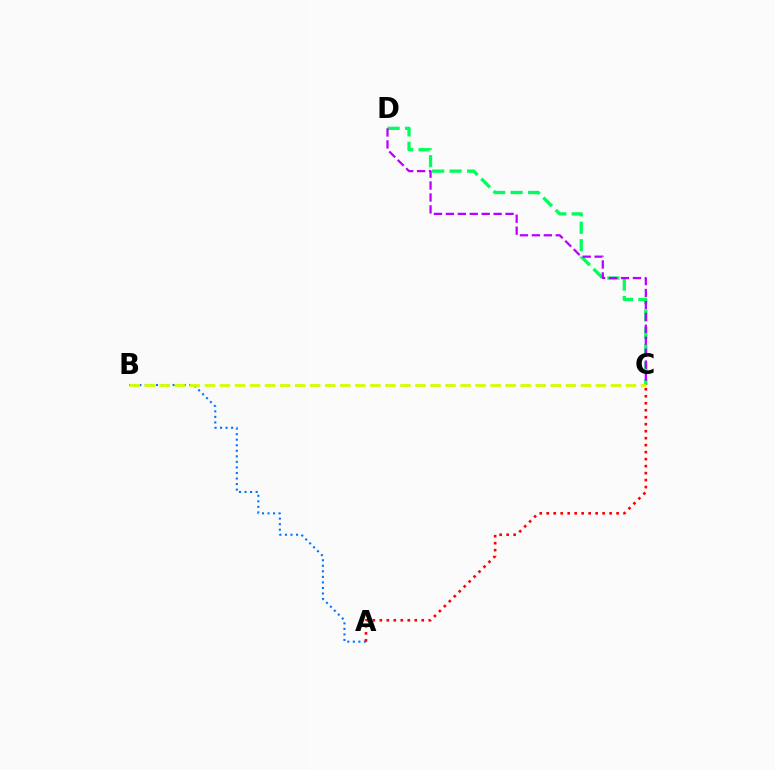{('C', 'D'): [{'color': '#00ff5c', 'line_style': 'dashed', 'thickness': 2.37}, {'color': '#b900ff', 'line_style': 'dashed', 'thickness': 1.62}], ('A', 'B'): [{'color': '#0074ff', 'line_style': 'dotted', 'thickness': 1.51}], ('B', 'C'): [{'color': '#d1ff00', 'line_style': 'dashed', 'thickness': 2.04}], ('A', 'C'): [{'color': '#ff0000', 'line_style': 'dotted', 'thickness': 1.9}]}